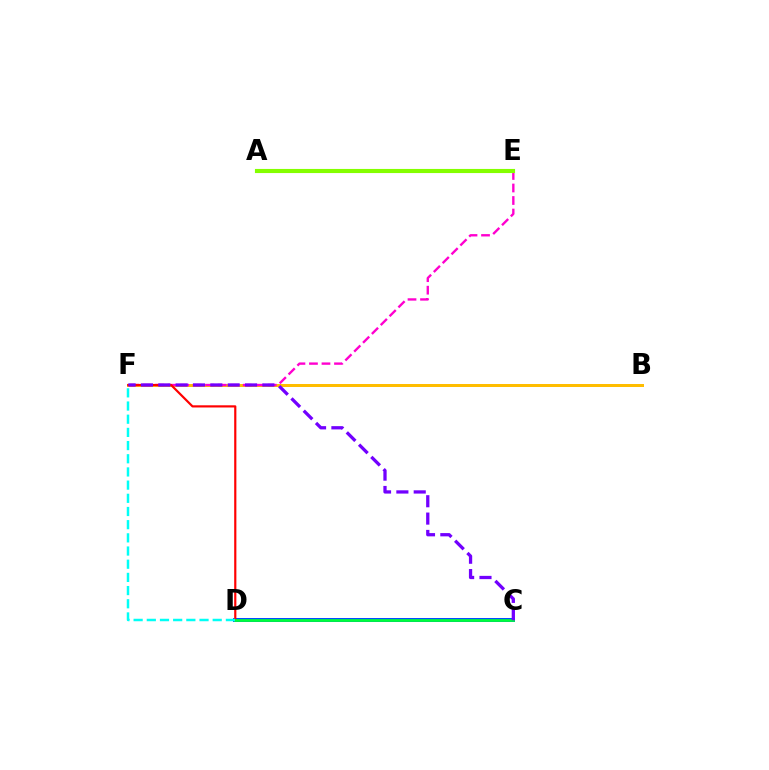{('B', 'F'): [{'color': '#ffbd00', 'line_style': 'solid', 'thickness': 2.16}], ('C', 'D'): [{'color': '#004bff', 'line_style': 'solid', 'thickness': 2.86}, {'color': '#00ff39', 'line_style': 'solid', 'thickness': 1.96}], ('E', 'F'): [{'color': '#ff00cf', 'line_style': 'dashed', 'thickness': 1.7}], ('D', 'F'): [{'color': '#ff0000', 'line_style': 'solid', 'thickness': 1.57}, {'color': '#00fff6', 'line_style': 'dashed', 'thickness': 1.79}], ('C', 'F'): [{'color': '#7200ff', 'line_style': 'dashed', 'thickness': 2.36}], ('A', 'E'): [{'color': '#84ff00', 'line_style': 'solid', 'thickness': 2.96}]}